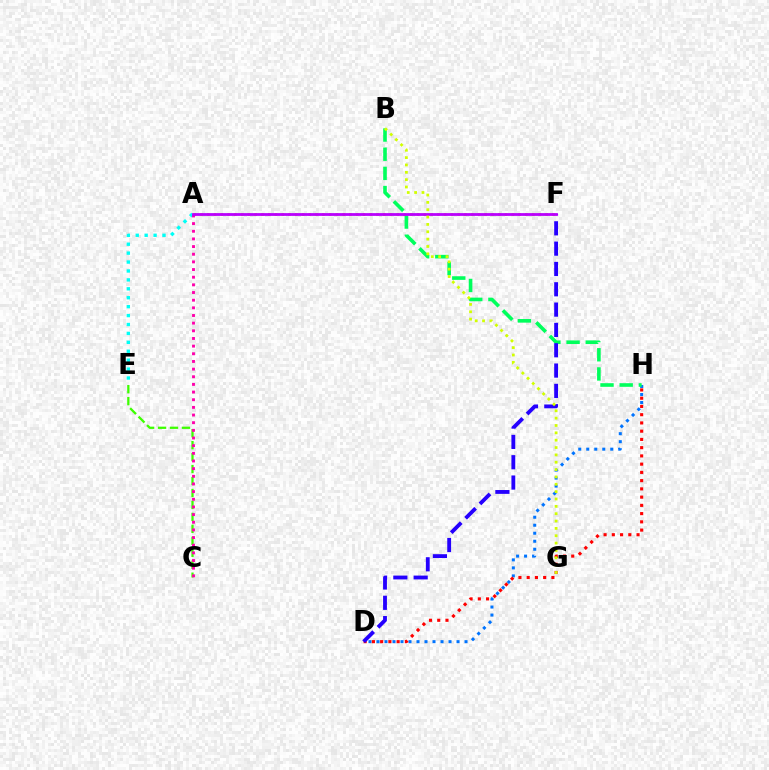{('A', 'E'): [{'color': '#00fff6', 'line_style': 'dotted', 'thickness': 2.42}], ('C', 'E'): [{'color': '#3dff00', 'line_style': 'dashed', 'thickness': 1.62}], ('D', 'H'): [{'color': '#0074ff', 'line_style': 'dotted', 'thickness': 2.17}, {'color': '#ff0000', 'line_style': 'dotted', 'thickness': 2.24}], ('A', 'F'): [{'color': '#ff9400', 'line_style': 'dotted', 'thickness': 1.84}, {'color': '#b900ff', 'line_style': 'solid', 'thickness': 2.0}], ('A', 'C'): [{'color': '#ff00ac', 'line_style': 'dotted', 'thickness': 2.08}], ('B', 'H'): [{'color': '#00ff5c', 'line_style': 'dashed', 'thickness': 2.6}], ('D', 'F'): [{'color': '#2500ff', 'line_style': 'dashed', 'thickness': 2.76}], ('B', 'G'): [{'color': '#d1ff00', 'line_style': 'dotted', 'thickness': 2.0}]}